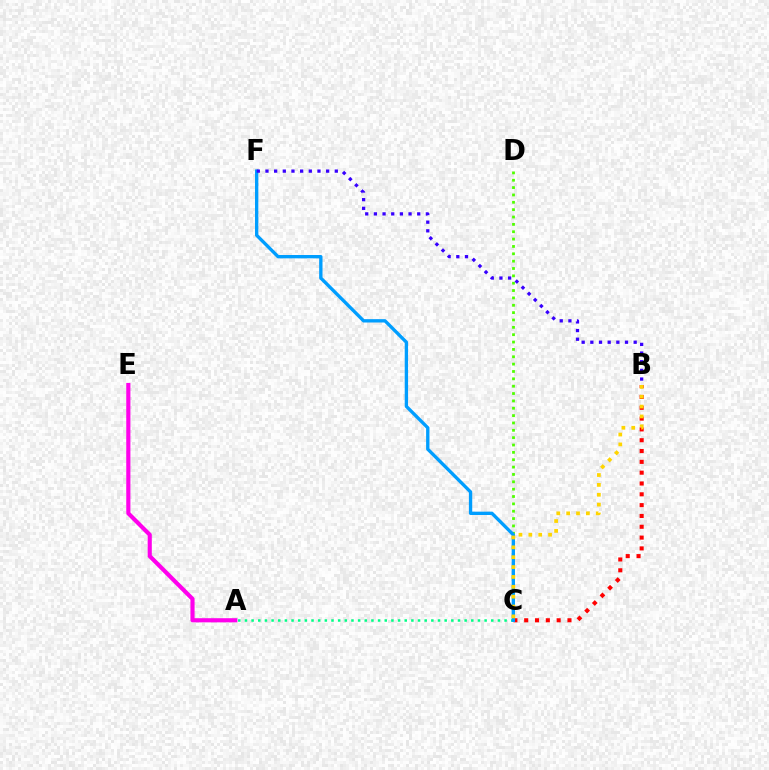{('C', 'D'): [{'color': '#4fff00', 'line_style': 'dotted', 'thickness': 2.0}], ('A', 'C'): [{'color': '#00ff86', 'line_style': 'dotted', 'thickness': 1.81}], ('B', 'C'): [{'color': '#ff0000', 'line_style': 'dotted', 'thickness': 2.94}, {'color': '#ffd500', 'line_style': 'dotted', 'thickness': 2.68}], ('A', 'E'): [{'color': '#ff00ed', 'line_style': 'solid', 'thickness': 2.99}], ('C', 'F'): [{'color': '#009eff', 'line_style': 'solid', 'thickness': 2.4}], ('B', 'F'): [{'color': '#3700ff', 'line_style': 'dotted', 'thickness': 2.35}]}